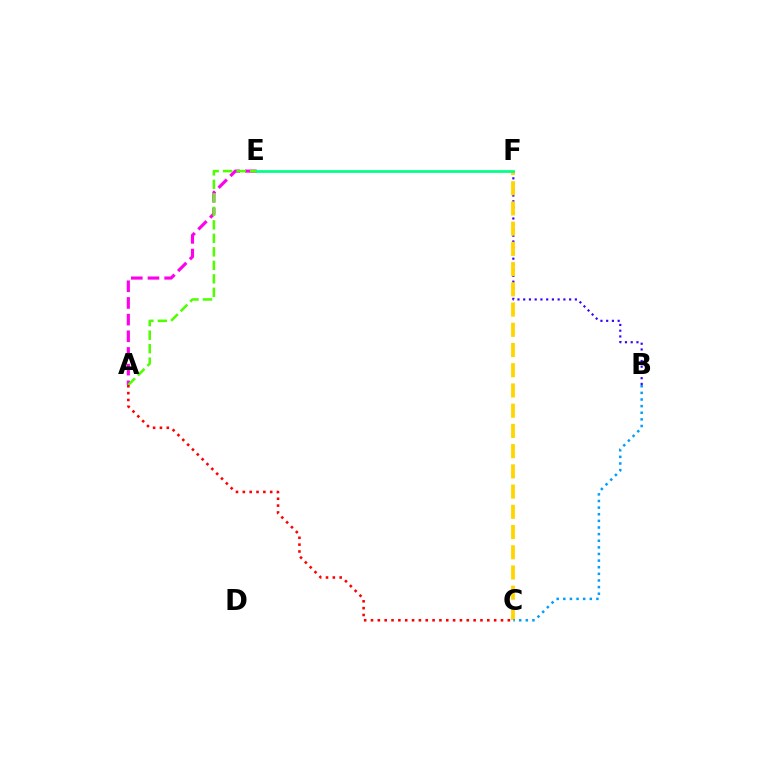{('B', 'F'): [{'color': '#3700ff', 'line_style': 'dotted', 'thickness': 1.56}], ('A', 'E'): [{'color': '#ff00ed', 'line_style': 'dashed', 'thickness': 2.27}, {'color': '#4fff00', 'line_style': 'dashed', 'thickness': 1.83}], ('C', 'F'): [{'color': '#ffd500', 'line_style': 'dashed', 'thickness': 2.75}], ('E', 'F'): [{'color': '#00ff86', 'line_style': 'solid', 'thickness': 1.97}], ('B', 'C'): [{'color': '#009eff', 'line_style': 'dotted', 'thickness': 1.8}], ('A', 'C'): [{'color': '#ff0000', 'line_style': 'dotted', 'thickness': 1.86}]}